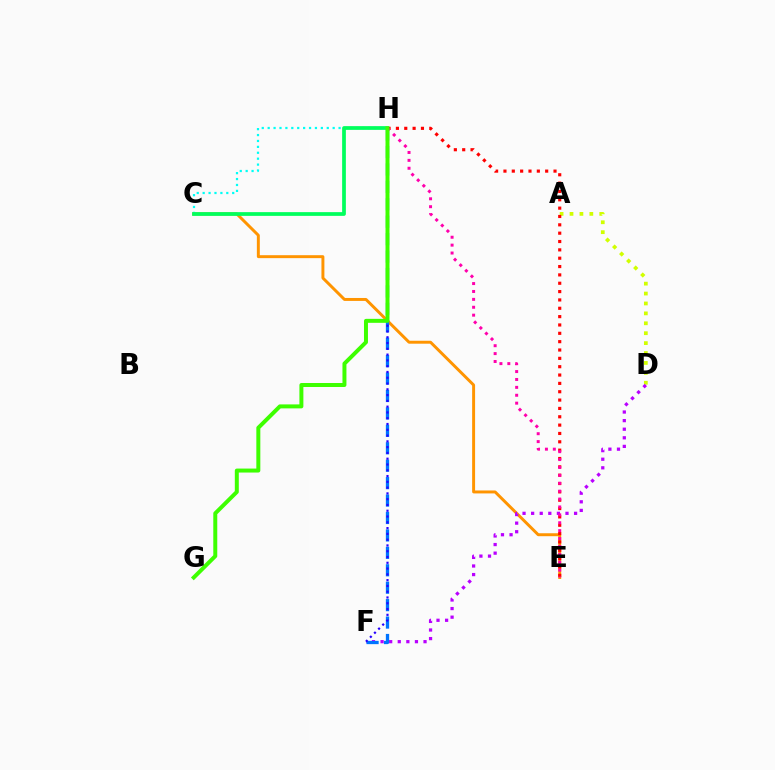{('A', 'D'): [{'color': '#d1ff00', 'line_style': 'dotted', 'thickness': 2.69}], ('C', 'E'): [{'color': '#ff9400', 'line_style': 'solid', 'thickness': 2.12}], ('D', 'F'): [{'color': '#b900ff', 'line_style': 'dotted', 'thickness': 2.33}], ('F', 'H'): [{'color': '#0074ff', 'line_style': 'dashed', 'thickness': 2.37}, {'color': '#2500ff', 'line_style': 'dotted', 'thickness': 1.57}], ('E', 'H'): [{'color': '#ff0000', 'line_style': 'dotted', 'thickness': 2.27}, {'color': '#ff00ac', 'line_style': 'dotted', 'thickness': 2.15}], ('C', 'H'): [{'color': '#00fff6', 'line_style': 'dotted', 'thickness': 1.61}, {'color': '#00ff5c', 'line_style': 'solid', 'thickness': 2.69}], ('G', 'H'): [{'color': '#3dff00', 'line_style': 'solid', 'thickness': 2.86}]}